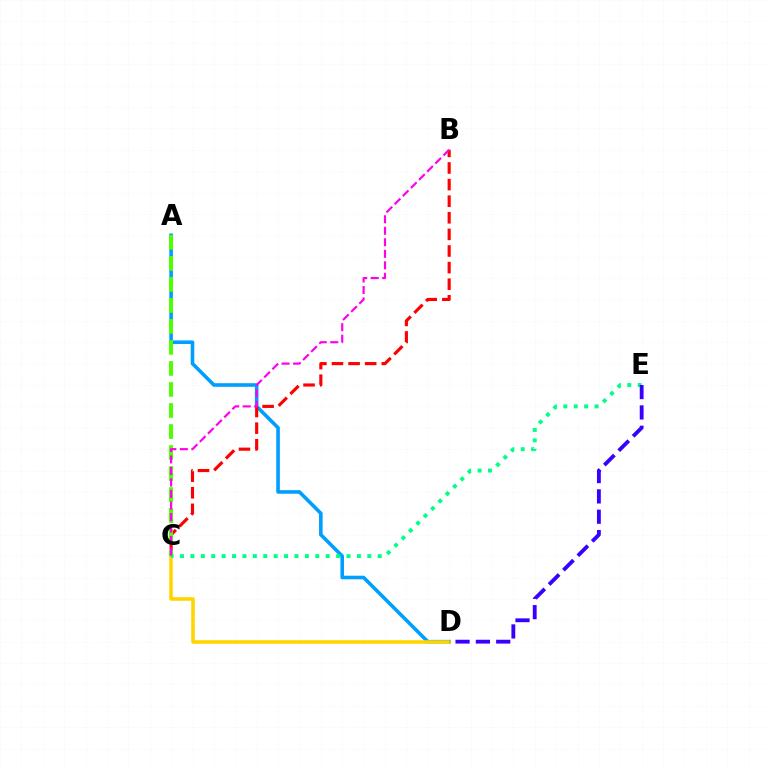{('A', 'D'): [{'color': '#009eff', 'line_style': 'solid', 'thickness': 2.59}], ('C', 'D'): [{'color': '#ffd500', 'line_style': 'solid', 'thickness': 2.56}], ('B', 'C'): [{'color': '#ff0000', 'line_style': 'dashed', 'thickness': 2.26}, {'color': '#ff00ed', 'line_style': 'dashed', 'thickness': 1.56}], ('A', 'C'): [{'color': '#4fff00', 'line_style': 'dashed', 'thickness': 2.86}], ('C', 'E'): [{'color': '#00ff86', 'line_style': 'dotted', 'thickness': 2.83}], ('D', 'E'): [{'color': '#3700ff', 'line_style': 'dashed', 'thickness': 2.76}]}